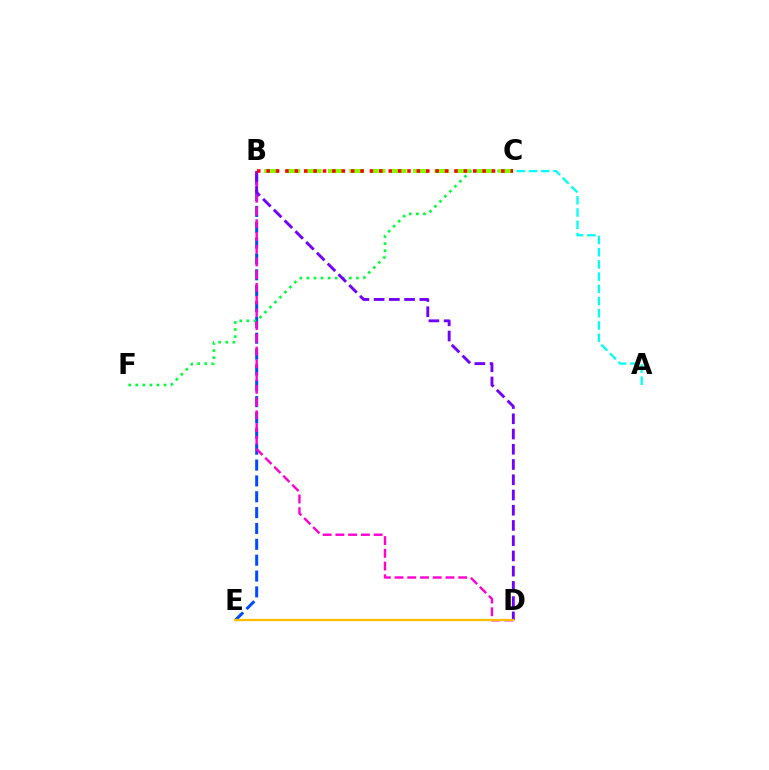{('B', 'E'): [{'color': '#004bff', 'line_style': 'dashed', 'thickness': 2.15}], ('C', 'F'): [{'color': '#00ff39', 'line_style': 'dotted', 'thickness': 1.92}], ('B', 'C'): [{'color': '#84ff00', 'line_style': 'dashed', 'thickness': 2.89}, {'color': '#ff0000', 'line_style': 'dotted', 'thickness': 2.55}], ('A', 'C'): [{'color': '#00fff6', 'line_style': 'dashed', 'thickness': 1.66}], ('B', 'D'): [{'color': '#ff00cf', 'line_style': 'dashed', 'thickness': 1.73}, {'color': '#7200ff', 'line_style': 'dashed', 'thickness': 2.07}], ('D', 'E'): [{'color': '#ffbd00', 'line_style': 'solid', 'thickness': 1.61}]}